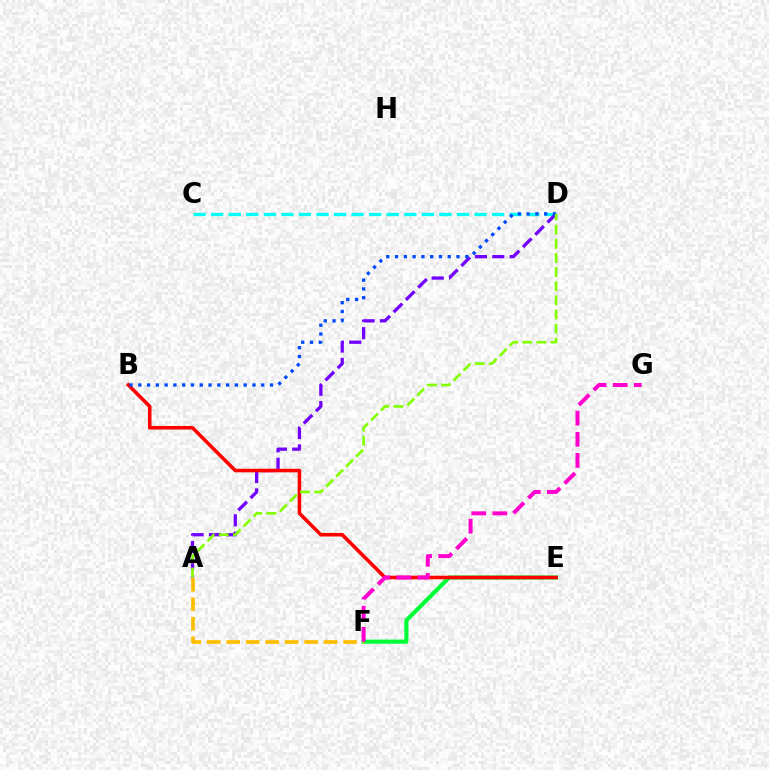{('E', 'F'): [{'color': '#00ff39', 'line_style': 'solid', 'thickness': 2.98}], ('A', 'F'): [{'color': '#ffbd00', 'line_style': 'dashed', 'thickness': 2.65}], ('C', 'D'): [{'color': '#00fff6', 'line_style': 'dashed', 'thickness': 2.39}], ('A', 'D'): [{'color': '#7200ff', 'line_style': 'dashed', 'thickness': 2.36}, {'color': '#84ff00', 'line_style': 'dashed', 'thickness': 1.92}], ('B', 'E'): [{'color': '#ff0000', 'line_style': 'solid', 'thickness': 2.56}], ('F', 'G'): [{'color': '#ff00cf', 'line_style': 'dashed', 'thickness': 2.87}], ('B', 'D'): [{'color': '#004bff', 'line_style': 'dotted', 'thickness': 2.39}]}